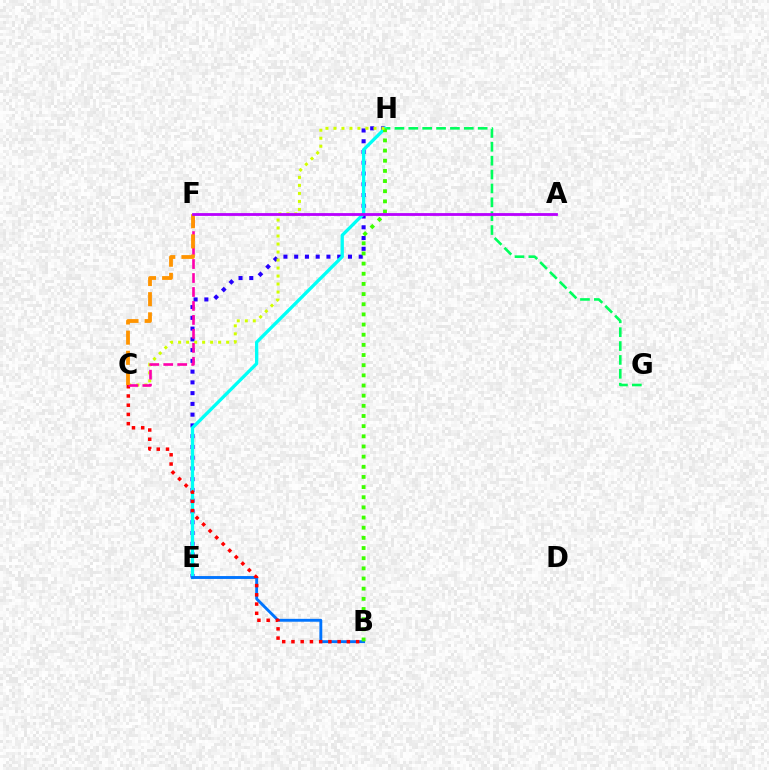{('E', 'H'): [{'color': '#2500ff', 'line_style': 'dotted', 'thickness': 2.92}, {'color': '#00fff6', 'line_style': 'solid', 'thickness': 2.38}], ('G', 'H'): [{'color': '#00ff5c', 'line_style': 'dashed', 'thickness': 1.88}], ('B', 'E'): [{'color': '#0074ff', 'line_style': 'solid', 'thickness': 2.08}], ('B', 'H'): [{'color': '#3dff00', 'line_style': 'dotted', 'thickness': 2.76}], ('C', 'H'): [{'color': '#d1ff00', 'line_style': 'dotted', 'thickness': 2.17}], ('B', 'C'): [{'color': '#ff0000', 'line_style': 'dotted', 'thickness': 2.51}], ('C', 'F'): [{'color': '#ff00ac', 'line_style': 'dashed', 'thickness': 1.9}, {'color': '#ff9400', 'line_style': 'dashed', 'thickness': 2.74}], ('A', 'F'): [{'color': '#b900ff', 'line_style': 'solid', 'thickness': 2.02}]}